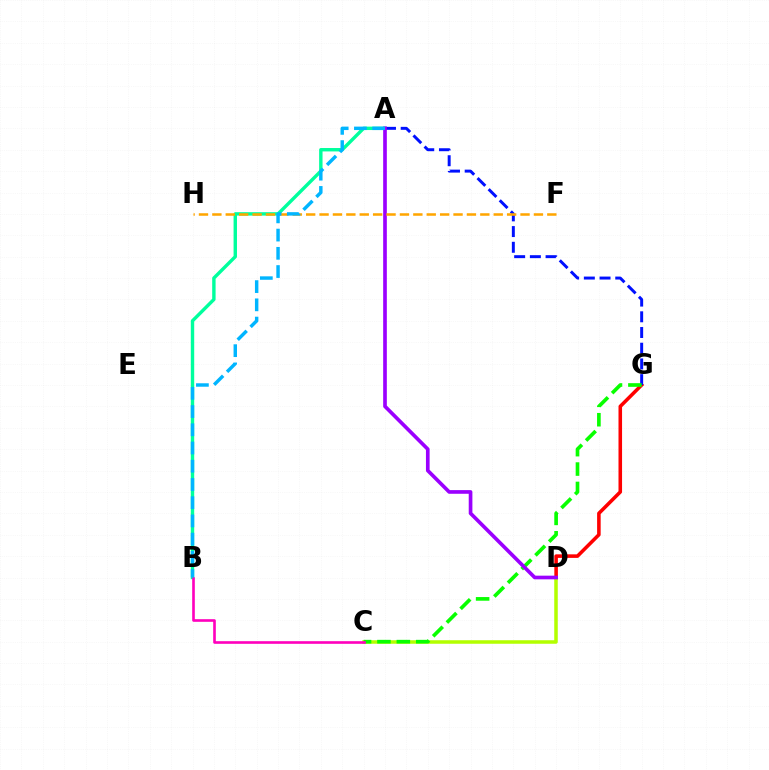{('D', 'G'): [{'color': '#ff0000', 'line_style': 'solid', 'thickness': 2.56}], ('A', 'B'): [{'color': '#00ff9d', 'line_style': 'solid', 'thickness': 2.45}, {'color': '#00b5ff', 'line_style': 'dashed', 'thickness': 2.48}], ('C', 'D'): [{'color': '#b3ff00', 'line_style': 'solid', 'thickness': 2.53}], ('A', 'G'): [{'color': '#0010ff', 'line_style': 'dashed', 'thickness': 2.13}], ('C', 'G'): [{'color': '#08ff00', 'line_style': 'dashed', 'thickness': 2.64}], ('A', 'D'): [{'color': '#9b00ff', 'line_style': 'solid', 'thickness': 2.64}], ('B', 'C'): [{'color': '#ff00bd', 'line_style': 'solid', 'thickness': 1.89}], ('F', 'H'): [{'color': '#ffa500', 'line_style': 'dashed', 'thickness': 1.82}]}